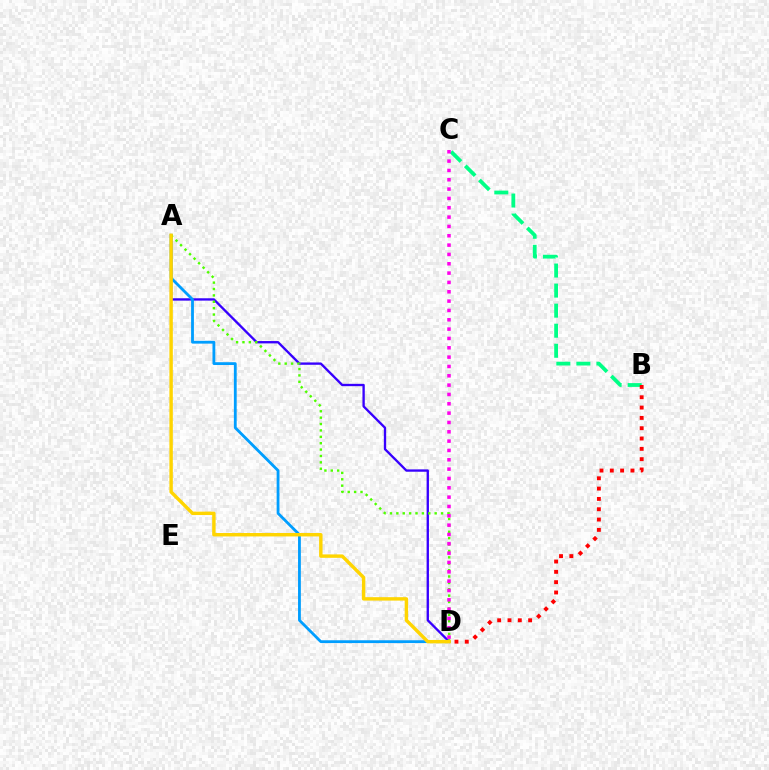{('A', 'D'): [{'color': '#3700ff', 'line_style': 'solid', 'thickness': 1.68}, {'color': '#009eff', 'line_style': 'solid', 'thickness': 2.02}, {'color': '#4fff00', 'line_style': 'dotted', 'thickness': 1.74}, {'color': '#ffd500', 'line_style': 'solid', 'thickness': 2.46}], ('B', 'C'): [{'color': '#00ff86', 'line_style': 'dashed', 'thickness': 2.72}], ('B', 'D'): [{'color': '#ff0000', 'line_style': 'dotted', 'thickness': 2.8}], ('C', 'D'): [{'color': '#ff00ed', 'line_style': 'dotted', 'thickness': 2.54}]}